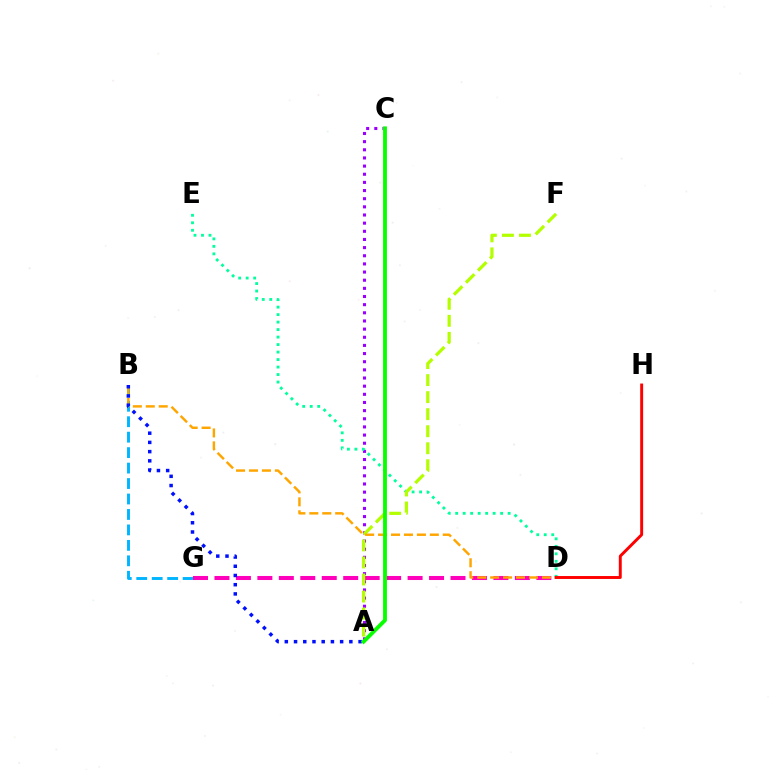{('A', 'C'): [{'color': '#9b00ff', 'line_style': 'dotted', 'thickness': 2.21}, {'color': '#08ff00', 'line_style': 'solid', 'thickness': 2.78}], ('B', 'G'): [{'color': '#00b5ff', 'line_style': 'dashed', 'thickness': 2.1}], ('D', 'G'): [{'color': '#ff00bd', 'line_style': 'dashed', 'thickness': 2.92}], ('D', 'E'): [{'color': '#00ff9d', 'line_style': 'dotted', 'thickness': 2.04}], ('A', 'F'): [{'color': '#b3ff00', 'line_style': 'dashed', 'thickness': 2.31}], ('B', 'D'): [{'color': '#ffa500', 'line_style': 'dashed', 'thickness': 1.76}], ('D', 'H'): [{'color': '#ff0000', 'line_style': 'solid', 'thickness': 2.11}], ('A', 'B'): [{'color': '#0010ff', 'line_style': 'dotted', 'thickness': 2.5}]}